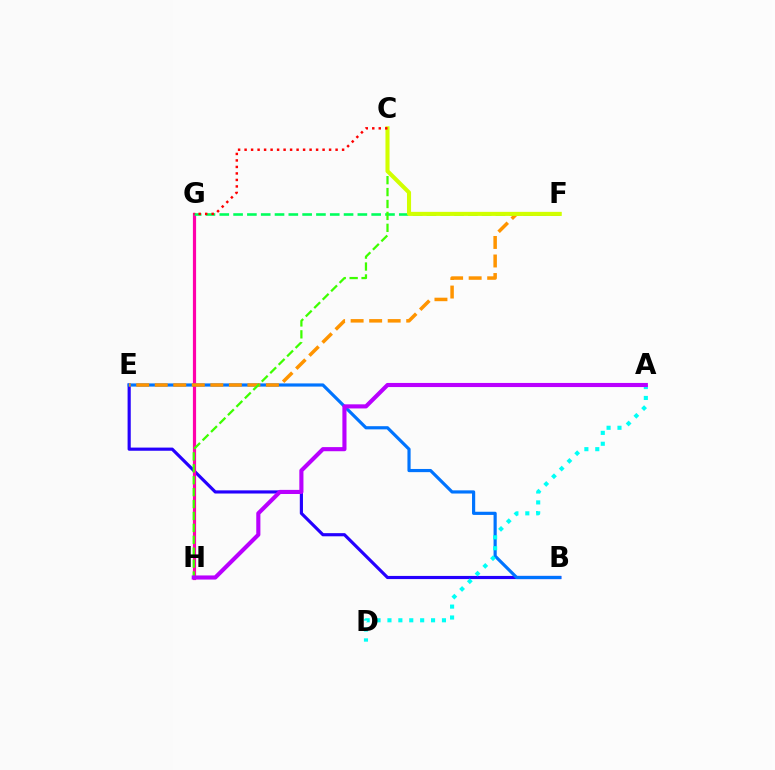{('B', 'E'): [{'color': '#2500ff', 'line_style': 'solid', 'thickness': 2.27}, {'color': '#0074ff', 'line_style': 'solid', 'thickness': 2.28}], ('G', 'H'): [{'color': '#ff00ac', 'line_style': 'solid', 'thickness': 2.29}], ('F', 'G'): [{'color': '#00ff5c', 'line_style': 'dashed', 'thickness': 1.88}], ('E', 'F'): [{'color': '#ff9400', 'line_style': 'dashed', 'thickness': 2.52}], ('C', 'H'): [{'color': '#3dff00', 'line_style': 'dashed', 'thickness': 1.62}], ('C', 'F'): [{'color': '#d1ff00', 'line_style': 'solid', 'thickness': 2.93}], ('A', 'D'): [{'color': '#00fff6', 'line_style': 'dotted', 'thickness': 2.96}], ('C', 'G'): [{'color': '#ff0000', 'line_style': 'dotted', 'thickness': 1.77}], ('A', 'H'): [{'color': '#b900ff', 'line_style': 'solid', 'thickness': 2.96}]}